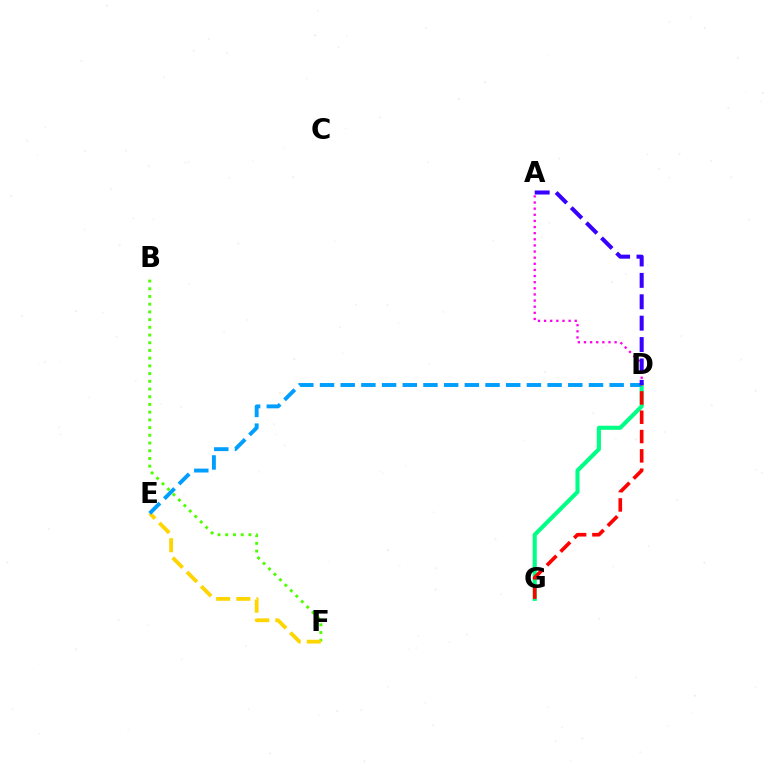{('B', 'F'): [{'color': '#4fff00', 'line_style': 'dotted', 'thickness': 2.1}], ('A', 'D'): [{'color': '#ff00ed', 'line_style': 'dotted', 'thickness': 1.66}, {'color': '#3700ff', 'line_style': 'dashed', 'thickness': 2.91}], ('E', 'F'): [{'color': '#ffd500', 'line_style': 'dashed', 'thickness': 2.74}], ('D', 'G'): [{'color': '#00ff86', 'line_style': 'solid', 'thickness': 2.96}, {'color': '#ff0000', 'line_style': 'dashed', 'thickness': 2.62}], ('D', 'E'): [{'color': '#009eff', 'line_style': 'dashed', 'thickness': 2.81}]}